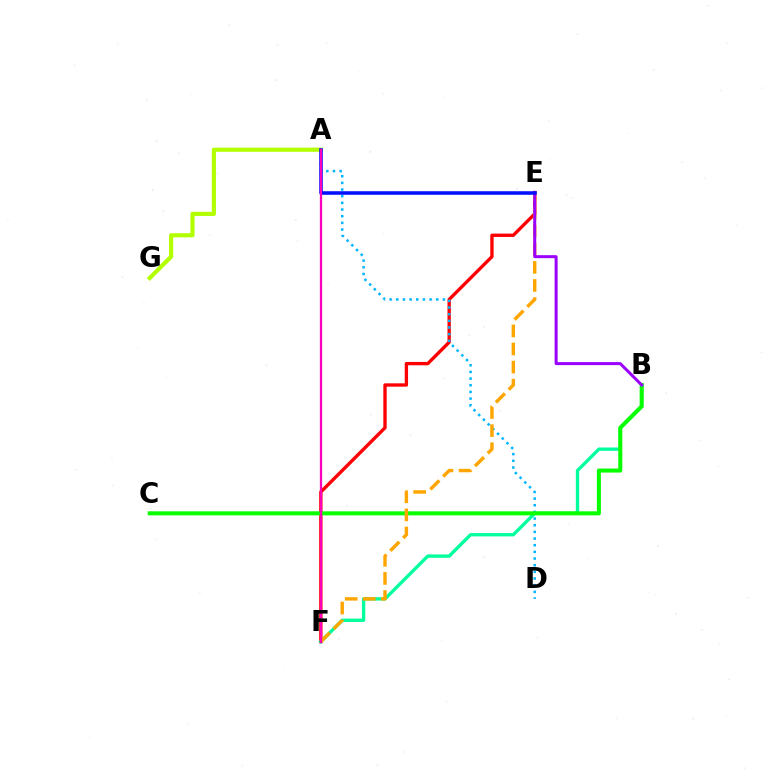{('E', 'F'): [{'color': '#ff0000', 'line_style': 'solid', 'thickness': 2.4}, {'color': '#ffa500', 'line_style': 'dashed', 'thickness': 2.46}], ('A', 'D'): [{'color': '#00b5ff', 'line_style': 'dotted', 'thickness': 1.81}], ('A', 'G'): [{'color': '#b3ff00', 'line_style': 'solid', 'thickness': 3.0}], ('B', 'F'): [{'color': '#00ff9d', 'line_style': 'solid', 'thickness': 2.41}], ('B', 'C'): [{'color': '#08ff00', 'line_style': 'solid', 'thickness': 2.9}], ('B', 'E'): [{'color': '#9b00ff', 'line_style': 'solid', 'thickness': 2.17}], ('A', 'E'): [{'color': '#0010ff', 'line_style': 'solid', 'thickness': 2.55}], ('A', 'F'): [{'color': '#ff00bd', 'line_style': 'solid', 'thickness': 1.64}]}